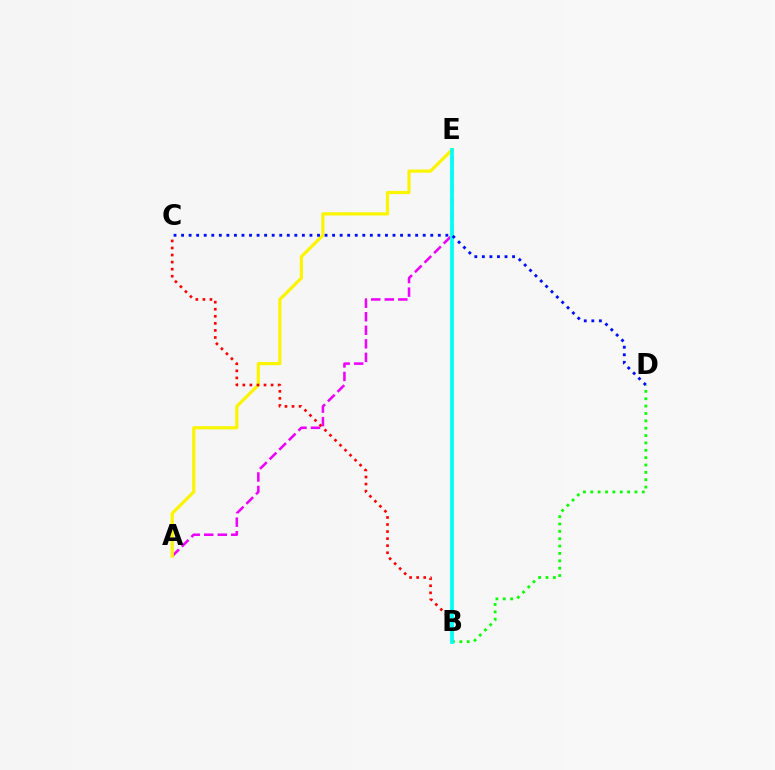{('A', 'E'): [{'color': '#ee00ff', 'line_style': 'dashed', 'thickness': 1.84}, {'color': '#fcf500', 'line_style': 'solid', 'thickness': 2.31}], ('B', 'D'): [{'color': '#08ff00', 'line_style': 'dotted', 'thickness': 2.0}], ('B', 'C'): [{'color': '#ff0000', 'line_style': 'dotted', 'thickness': 1.92}], ('B', 'E'): [{'color': '#00fff6', 'line_style': 'solid', 'thickness': 2.7}], ('C', 'D'): [{'color': '#0010ff', 'line_style': 'dotted', 'thickness': 2.05}]}